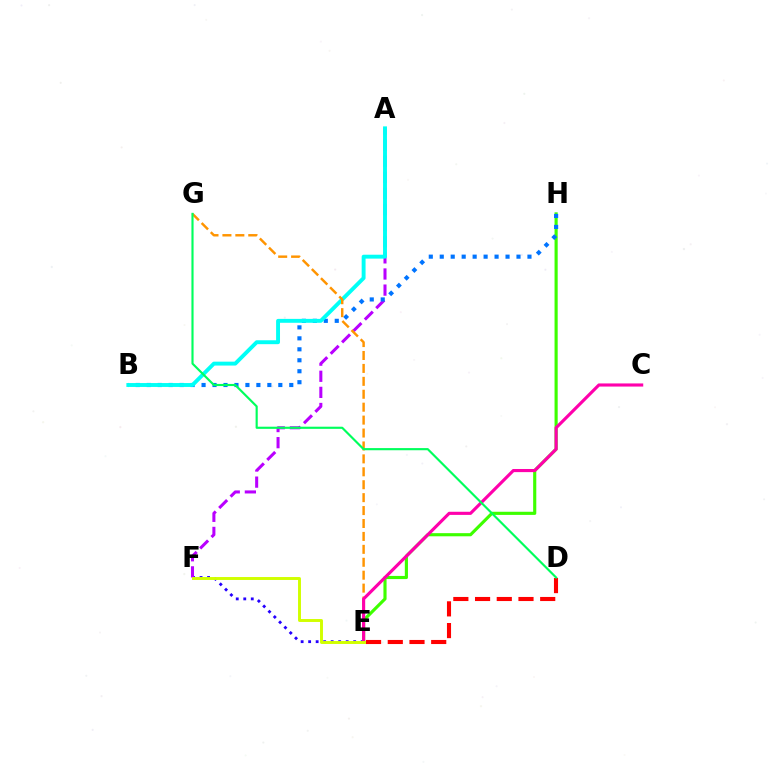{('E', 'F'): [{'color': '#2500ff', 'line_style': 'dotted', 'thickness': 2.04}, {'color': '#d1ff00', 'line_style': 'solid', 'thickness': 2.12}], ('E', 'H'): [{'color': '#3dff00', 'line_style': 'solid', 'thickness': 2.26}], ('A', 'F'): [{'color': '#b900ff', 'line_style': 'dashed', 'thickness': 2.19}], ('B', 'H'): [{'color': '#0074ff', 'line_style': 'dotted', 'thickness': 2.98}], ('A', 'B'): [{'color': '#00fff6', 'line_style': 'solid', 'thickness': 2.81}], ('E', 'G'): [{'color': '#ff9400', 'line_style': 'dashed', 'thickness': 1.76}], ('C', 'E'): [{'color': '#ff00ac', 'line_style': 'solid', 'thickness': 2.25}], ('D', 'E'): [{'color': '#ff0000', 'line_style': 'dashed', 'thickness': 2.95}], ('D', 'G'): [{'color': '#00ff5c', 'line_style': 'solid', 'thickness': 1.55}]}